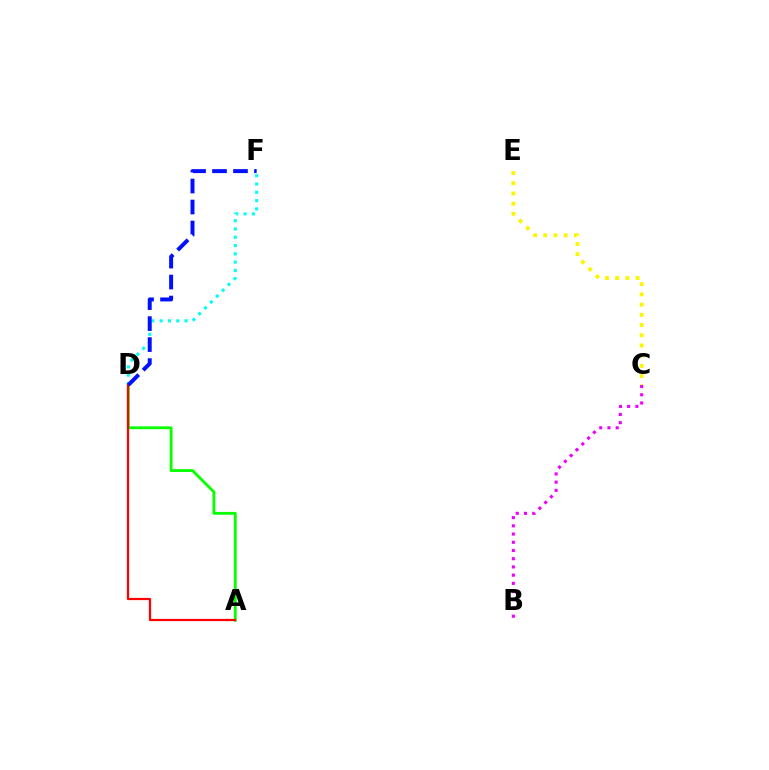{('D', 'F'): [{'color': '#00fff6', 'line_style': 'dotted', 'thickness': 2.25}, {'color': '#0010ff', 'line_style': 'dashed', 'thickness': 2.85}], ('B', 'C'): [{'color': '#ee00ff', 'line_style': 'dotted', 'thickness': 2.23}], ('C', 'E'): [{'color': '#fcf500', 'line_style': 'dotted', 'thickness': 2.77}], ('A', 'D'): [{'color': '#08ff00', 'line_style': 'solid', 'thickness': 2.04}, {'color': '#ff0000', 'line_style': 'solid', 'thickness': 1.6}]}